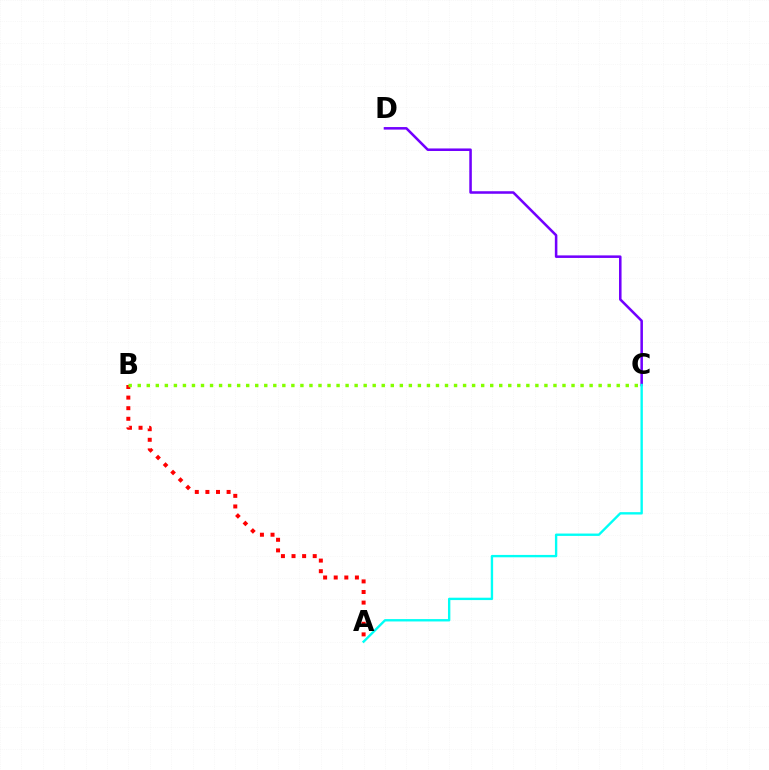{('C', 'D'): [{'color': '#7200ff', 'line_style': 'solid', 'thickness': 1.83}], ('A', 'B'): [{'color': '#ff0000', 'line_style': 'dotted', 'thickness': 2.88}], ('B', 'C'): [{'color': '#84ff00', 'line_style': 'dotted', 'thickness': 2.46}], ('A', 'C'): [{'color': '#00fff6', 'line_style': 'solid', 'thickness': 1.71}]}